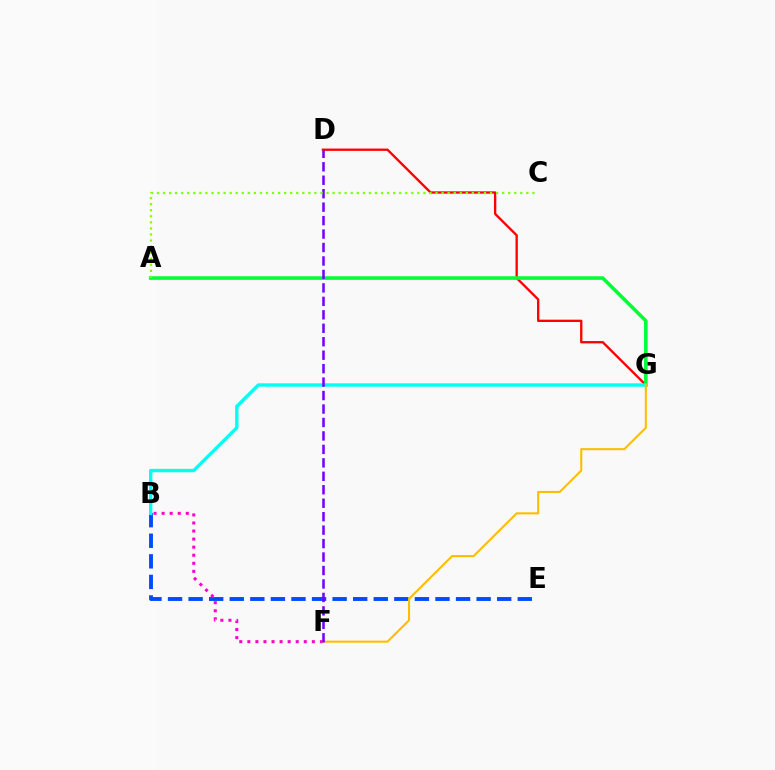{('D', 'G'): [{'color': '#ff0000', 'line_style': 'solid', 'thickness': 1.68}], ('B', 'E'): [{'color': '#004bff', 'line_style': 'dashed', 'thickness': 2.79}], ('A', 'G'): [{'color': '#00ff39', 'line_style': 'solid', 'thickness': 2.58}], ('B', 'F'): [{'color': '#ff00cf', 'line_style': 'dotted', 'thickness': 2.19}], ('B', 'G'): [{'color': '#00fff6', 'line_style': 'solid', 'thickness': 2.43}], ('F', 'G'): [{'color': '#ffbd00', 'line_style': 'solid', 'thickness': 1.5}], ('D', 'F'): [{'color': '#7200ff', 'line_style': 'dashed', 'thickness': 1.83}], ('A', 'C'): [{'color': '#84ff00', 'line_style': 'dotted', 'thickness': 1.65}]}